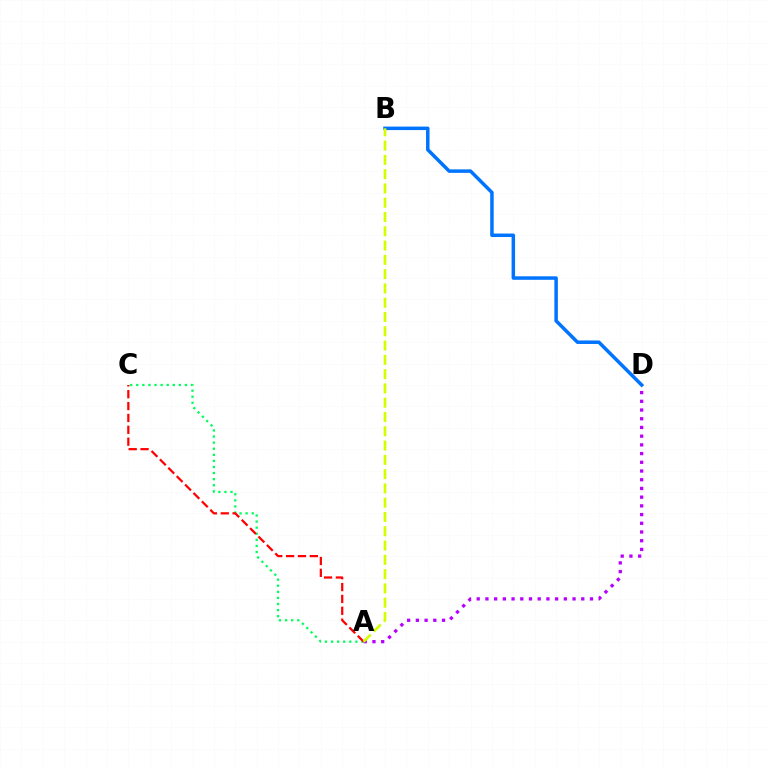{('A', 'D'): [{'color': '#b900ff', 'line_style': 'dotted', 'thickness': 2.37}], ('B', 'D'): [{'color': '#0074ff', 'line_style': 'solid', 'thickness': 2.52}], ('A', 'C'): [{'color': '#00ff5c', 'line_style': 'dotted', 'thickness': 1.65}, {'color': '#ff0000', 'line_style': 'dashed', 'thickness': 1.61}], ('A', 'B'): [{'color': '#d1ff00', 'line_style': 'dashed', 'thickness': 1.94}]}